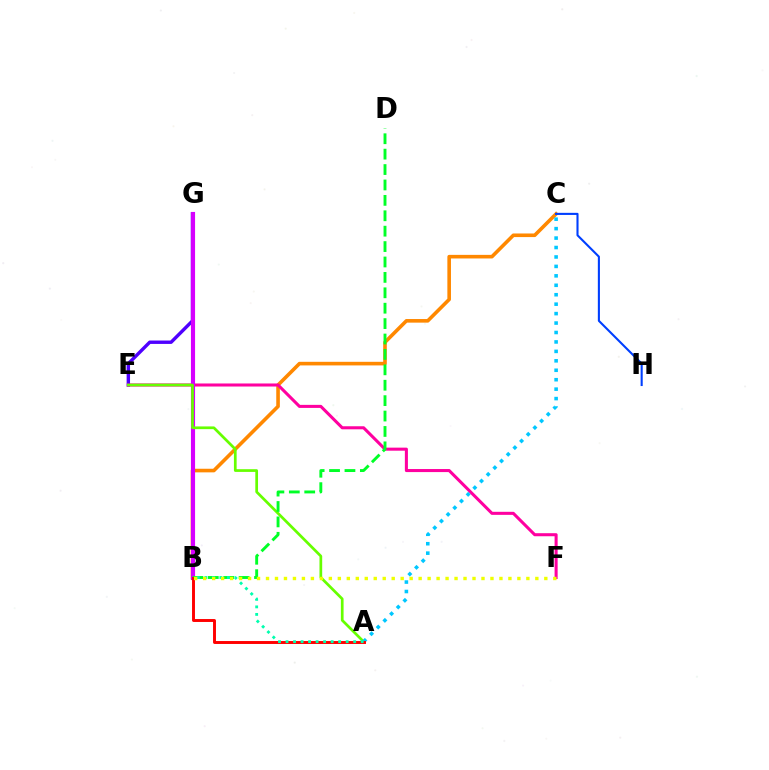{('B', 'C'): [{'color': '#ff8800', 'line_style': 'solid', 'thickness': 2.59}], ('E', 'G'): [{'color': '#4f00ff', 'line_style': 'solid', 'thickness': 2.45}], ('E', 'F'): [{'color': '#ff00a0', 'line_style': 'solid', 'thickness': 2.2}], ('C', 'H'): [{'color': '#003fff', 'line_style': 'solid', 'thickness': 1.51}], ('B', 'G'): [{'color': '#d600ff', 'line_style': 'solid', 'thickness': 2.97}], ('A', 'E'): [{'color': '#66ff00', 'line_style': 'solid', 'thickness': 1.95}], ('B', 'D'): [{'color': '#00ff27', 'line_style': 'dashed', 'thickness': 2.09}], ('A', 'C'): [{'color': '#00c7ff', 'line_style': 'dotted', 'thickness': 2.57}], ('A', 'B'): [{'color': '#ff0000', 'line_style': 'solid', 'thickness': 2.11}, {'color': '#00ffaf', 'line_style': 'dotted', 'thickness': 2.04}], ('B', 'F'): [{'color': '#eeff00', 'line_style': 'dotted', 'thickness': 2.44}]}